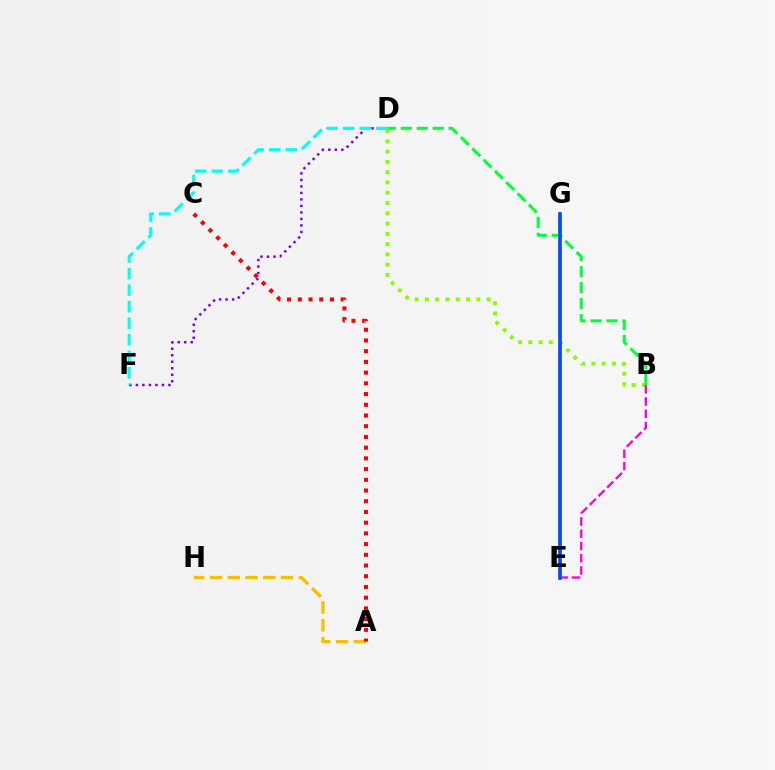{('A', 'H'): [{'color': '#ffbd00', 'line_style': 'dashed', 'thickness': 2.41}], ('D', 'F'): [{'color': '#7200ff', 'line_style': 'dotted', 'thickness': 1.77}, {'color': '#00fff6', 'line_style': 'dashed', 'thickness': 2.25}], ('B', 'D'): [{'color': '#84ff00', 'line_style': 'dotted', 'thickness': 2.79}, {'color': '#00ff39', 'line_style': 'dashed', 'thickness': 2.17}], ('A', 'C'): [{'color': '#ff0000', 'line_style': 'dotted', 'thickness': 2.91}], ('B', 'E'): [{'color': '#ff00cf', 'line_style': 'dashed', 'thickness': 1.66}], ('E', 'G'): [{'color': '#004bff', 'line_style': 'solid', 'thickness': 2.63}]}